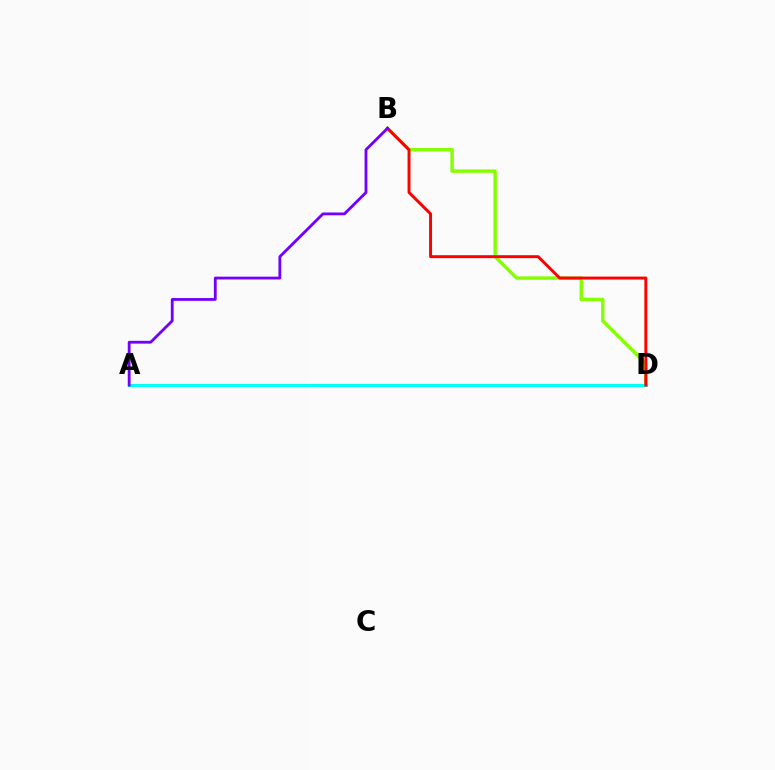{('B', 'D'): [{'color': '#84ff00', 'line_style': 'solid', 'thickness': 2.45}, {'color': '#ff0000', 'line_style': 'solid', 'thickness': 2.12}], ('A', 'D'): [{'color': '#00fff6', 'line_style': 'solid', 'thickness': 2.2}], ('A', 'B'): [{'color': '#7200ff', 'line_style': 'solid', 'thickness': 2.03}]}